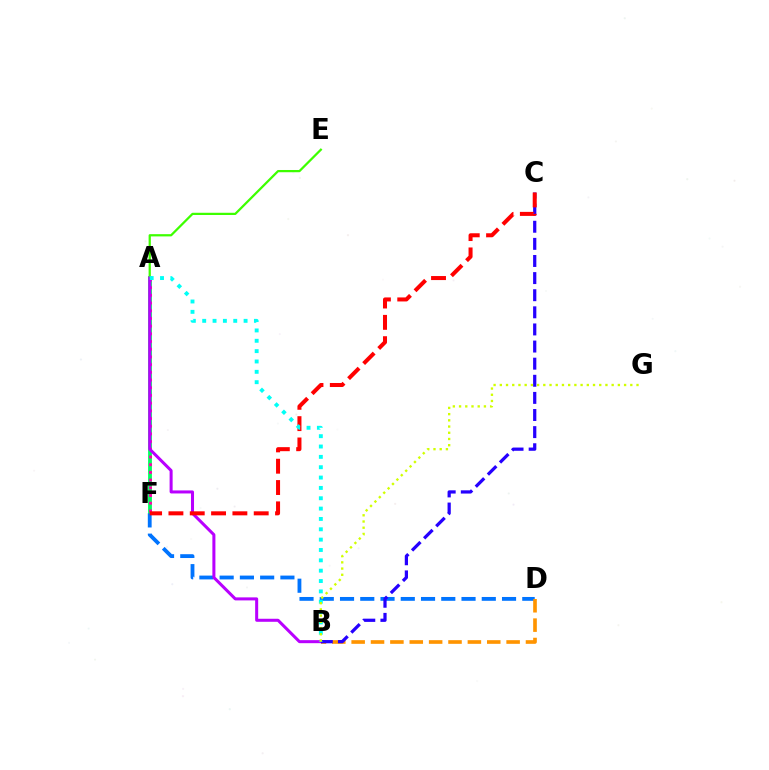{('A', 'F'): [{'color': '#00ff5c', 'line_style': 'solid', 'thickness': 2.74}, {'color': '#ff00ac', 'line_style': 'dotted', 'thickness': 2.09}], ('A', 'E'): [{'color': '#3dff00', 'line_style': 'solid', 'thickness': 1.61}], ('D', 'F'): [{'color': '#0074ff', 'line_style': 'dashed', 'thickness': 2.75}], ('B', 'D'): [{'color': '#ff9400', 'line_style': 'dashed', 'thickness': 2.63}], ('A', 'B'): [{'color': '#b900ff', 'line_style': 'solid', 'thickness': 2.18}, {'color': '#00fff6', 'line_style': 'dotted', 'thickness': 2.81}], ('B', 'C'): [{'color': '#2500ff', 'line_style': 'dashed', 'thickness': 2.32}], ('C', 'F'): [{'color': '#ff0000', 'line_style': 'dashed', 'thickness': 2.9}], ('B', 'G'): [{'color': '#d1ff00', 'line_style': 'dotted', 'thickness': 1.69}]}